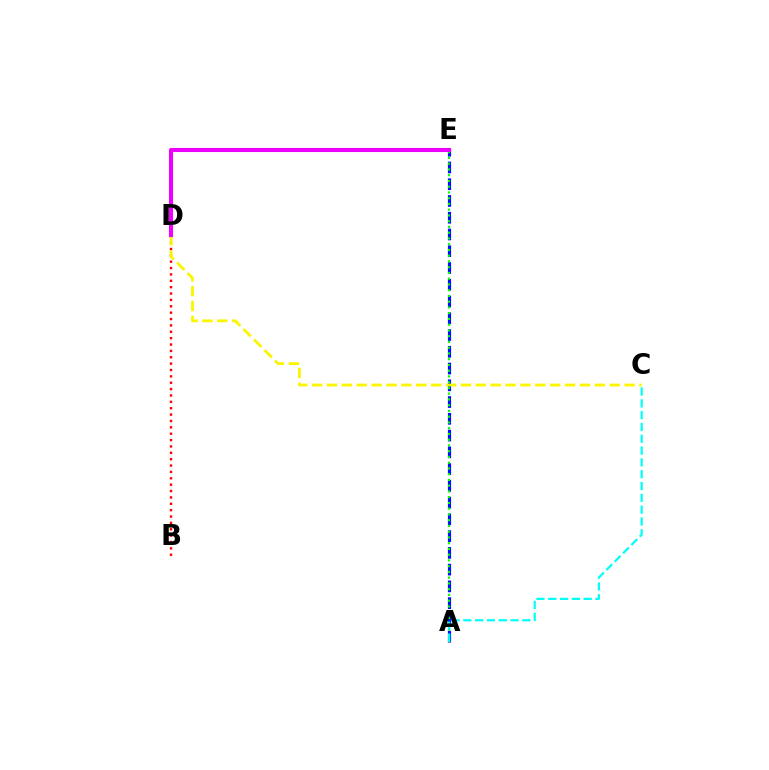{('B', 'D'): [{'color': '#ff0000', 'line_style': 'dotted', 'thickness': 1.73}], ('A', 'E'): [{'color': '#0010ff', 'line_style': 'dashed', 'thickness': 2.28}, {'color': '#08ff00', 'line_style': 'dotted', 'thickness': 1.56}], ('A', 'C'): [{'color': '#00fff6', 'line_style': 'dashed', 'thickness': 1.6}], ('C', 'D'): [{'color': '#fcf500', 'line_style': 'dashed', 'thickness': 2.02}], ('D', 'E'): [{'color': '#ee00ff', 'line_style': 'solid', 'thickness': 2.95}]}